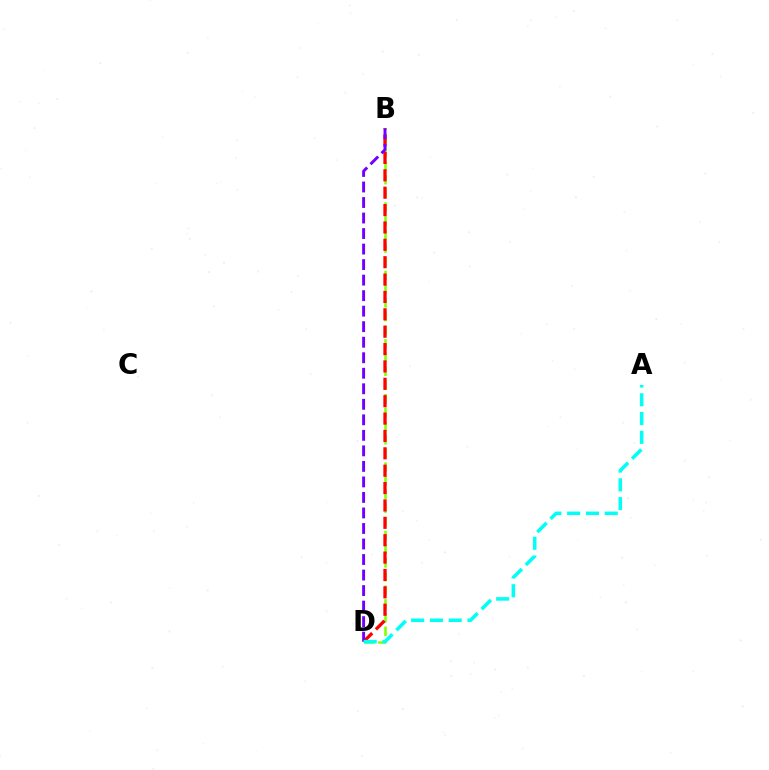{('B', 'D'): [{'color': '#84ff00', 'line_style': 'dashed', 'thickness': 1.86}, {'color': '#ff0000', 'line_style': 'dashed', 'thickness': 2.36}, {'color': '#7200ff', 'line_style': 'dashed', 'thickness': 2.11}], ('A', 'D'): [{'color': '#00fff6', 'line_style': 'dashed', 'thickness': 2.55}]}